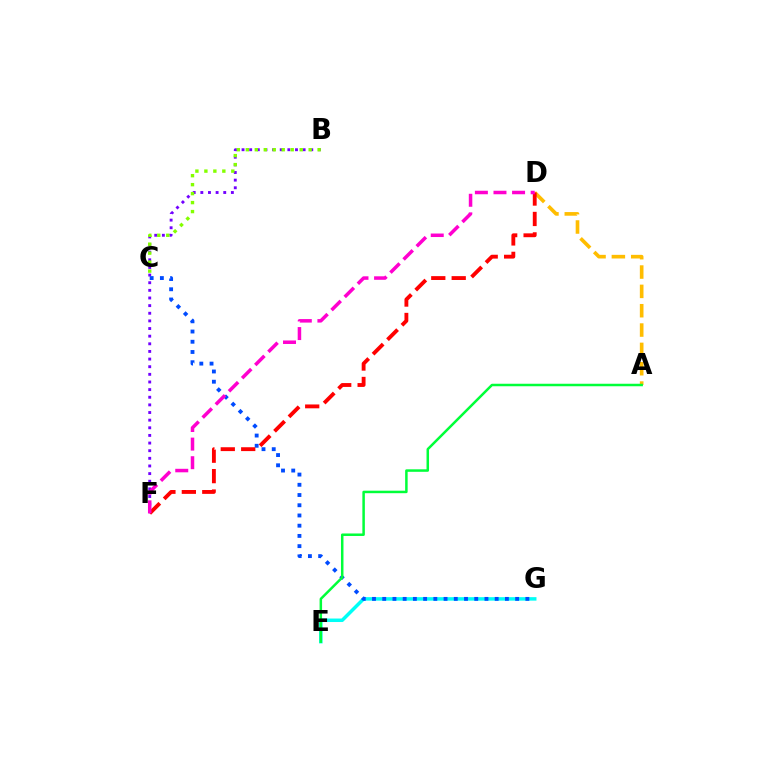{('E', 'G'): [{'color': '#00fff6', 'line_style': 'solid', 'thickness': 2.51}], ('A', 'D'): [{'color': '#ffbd00', 'line_style': 'dashed', 'thickness': 2.63}], ('B', 'F'): [{'color': '#7200ff', 'line_style': 'dotted', 'thickness': 2.07}], ('C', 'G'): [{'color': '#004bff', 'line_style': 'dotted', 'thickness': 2.78}], ('D', 'F'): [{'color': '#ff0000', 'line_style': 'dashed', 'thickness': 2.78}, {'color': '#ff00cf', 'line_style': 'dashed', 'thickness': 2.53}], ('A', 'E'): [{'color': '#00ff39', 'line_style': 'solid', 'thickness': 1.8}], ('B', 'C'): [{'color': '#84ff00', 'line_style': 'dotted', 'thickness': 2.44}]}